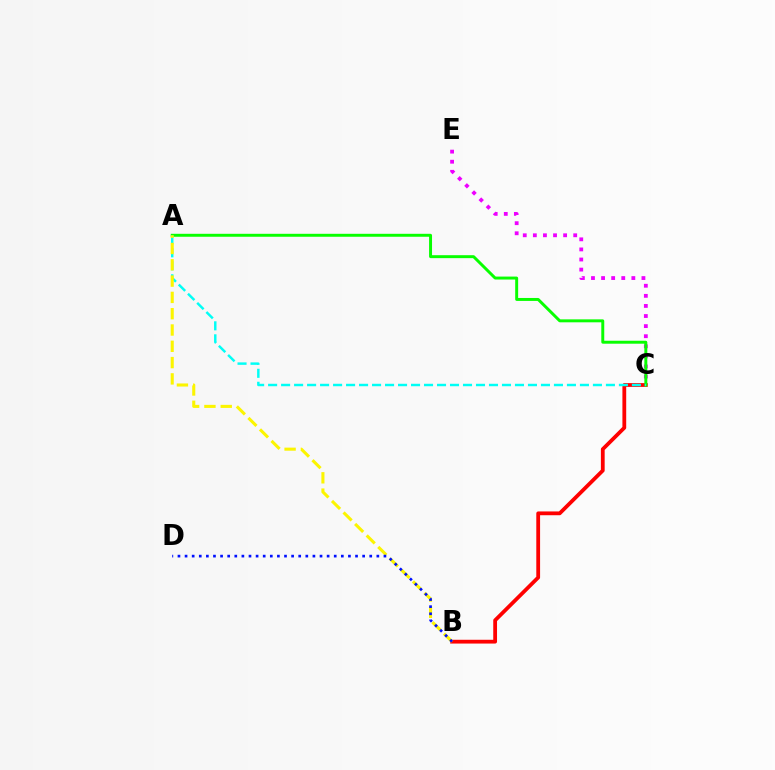{('C', 'E'): [{'color': '#ee00ff', 'line_style': 'dotted', 'thickness': 2.74}], ('B', 'C'): [{'color': '#ff0000', 'line_style': 'solid', 'thickness': 2.72}], ('A', 'C'): [{'color': '#08ff00', 'line_style': 'solid', 'thickness': 2.13}, {'color': '#00fff6', 'line_style': 'dashed', 'thickness': 1.76}], ('A', 'B'): [{'color': '#fcf500', 'line_style': 'dashed', 'thickness': 2.21}], ('B', 'D'): [{'color': '#0010ff', 'line_style': 'dotted', 'thickness': 1.93}]}